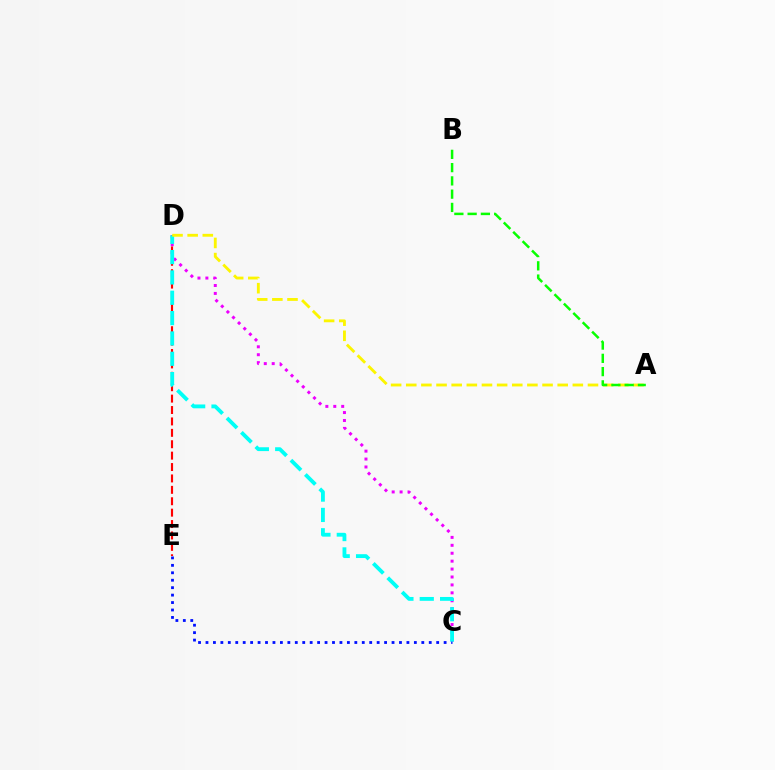{('D', 'E'): [{'color': '#ff0000', 'line_style': 'dashed', 'thickness': 1.55}], ('C', 'D'): [{'color': '#ee00ff', 'line_style': 'dotted', 'thickness': 2.15}, {'color': '#00fff6', 'line_style': 'dashed', 'thickness': 2.76}], ('C', 'E'): [{'color': '#0010ff', 'line_style': 'dotted', 'thickness': 2.02}], ('A', 'D'): [{'color': '#fcf500', 'line_style': 'dashed', 'thickness': 2.06}], ('A', 'B'): [{'color': '#08ff00', 'line_style': 'dashed', 'thickness': 1.8}]}